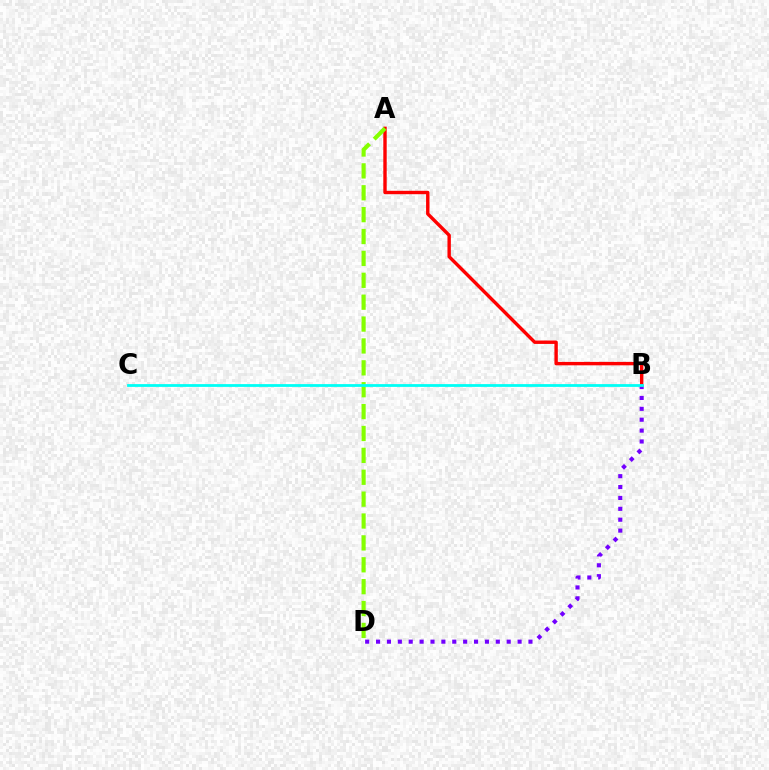{('B', 'D'): [{'color': '#7200ff', 'line_style': 'dotted', 'thickness': 2.96}], ('A', 'B'): [{'color': '#ff0000', 'line_style': 'solid', 'thickness': 2.45}], ('A', 'D'): [{'color': '#84ff00', 'line_style': 'dashed', 'thickness': 2.97}], ('B', 'C'): [{'color': '#00fff6', 'line_style': 'solid', 'thickness': 2.0}]}